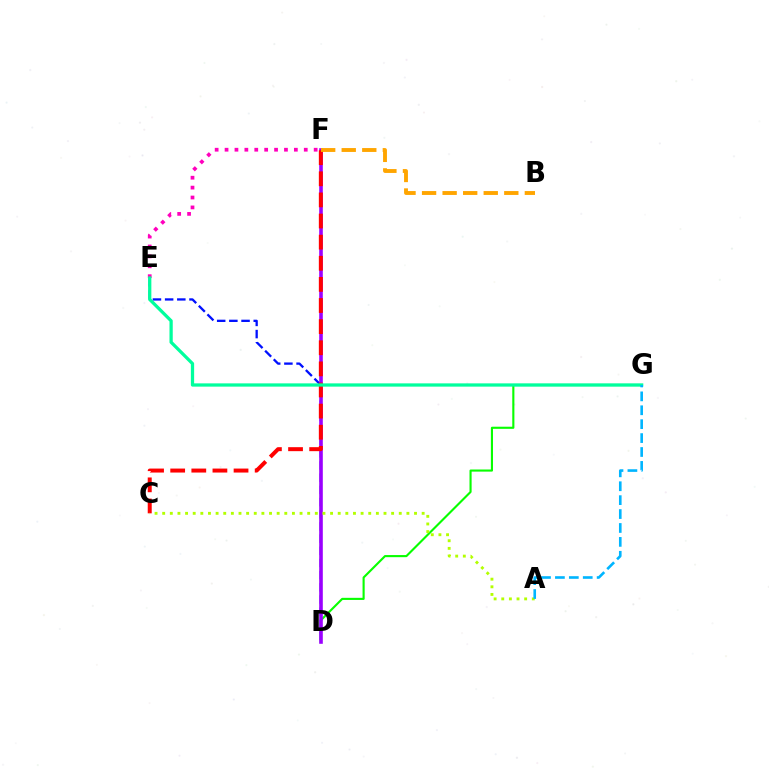{('E', 'F'): [{'color': '#ff00bd', 'line_style': 'dotted', 'thickness': 2.69}], ('D', 'E'): [{'color': '#0010ff', 'line_style': 'dashed', 'thickness': 1.65}], ('D', 'G'): [{'color': '#08ff00', 'line_style': 'solid', 'thickness': 1.53}], ('D', 'F'): [{'color': '#9b00ff', 'line_style': 'solid', 'thickness': 2.6}], ('C', 'F'): [{'color': '#ff0000', 'line_style': 'dashed', 'thickness': 2.87}], ('E', 'G'): [{'color': '#00ff9d', 'line_style': 'solid', 'thickness': 2.35}], ('B', 'F'): [{'color': '#ffa500', 'line_style': 'dashed', 'thickness': 2.79}], ('A', 'C'): [{'color': '#b3ff00', 'line_style': 'dotted', 'thickness': 2.07}], ('A', 'G'): [{'color': '#00b5ff', 'line_style': 'dashed', 'thickness': 1.89}]}